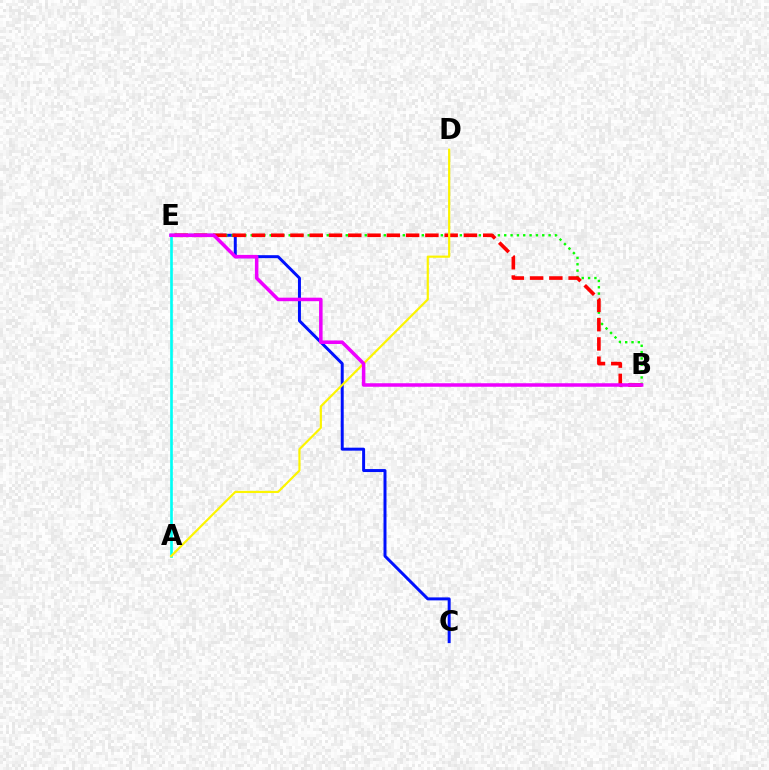{('C', 'E'): [{'color': '#0010ff', 'line_style': 'solid', 'thickness': 2.14}], ('B', 'E'): [{'color': '#08ff00', 'line_style': 'dotted', 'thickness': 1.72}, {'color': '#ff0000', 'line_style': 'dashed', 'thickness': 2.62}, {'color': '#ee00ff', 'line_style': 'solid', 'thickness': 2.53}], ('A', 'E'): [{'color': '#00fff6', 'line_style': 'solid', 'thickness': 1.9}], ('A', 'D'): [{'color': '#fcf500', 'line_style': 'solid', 'thickness': 1.57}]}